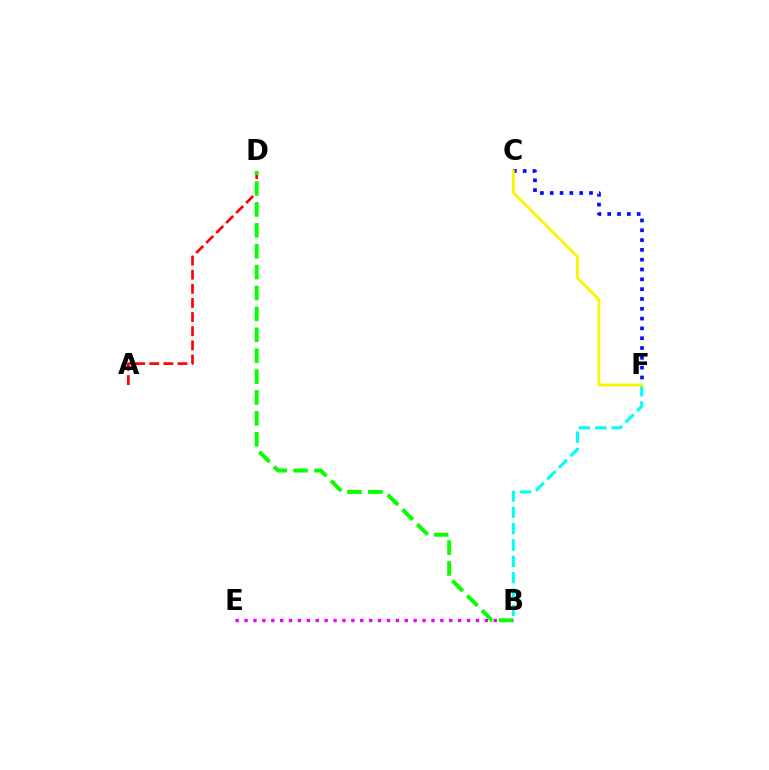{('B', 'E'): [{'color': '#ee00ff', 'line_style': 'dotted', 'thickness': 2.42}], ('C', 'F'): [{'color': '#0010ff', 'line_style': 'dotted', 'thickness': 2.67}, {'color': '#fcf500', 'line_style': 'solid', 'thickness': 2.04}], ('A', 'D'): [{'color': '#ff0000', 'line_style': 'dashed', 'thickness': 1.92}], ('B', 'F'): [{'color': '#00fff6', 'line_style': 'dashed', 'thickness': 2.22}], ('B', 'D'): [{'color': '#08ff00', 'line_style': 'dashed', 'thickness': 2.84}]}